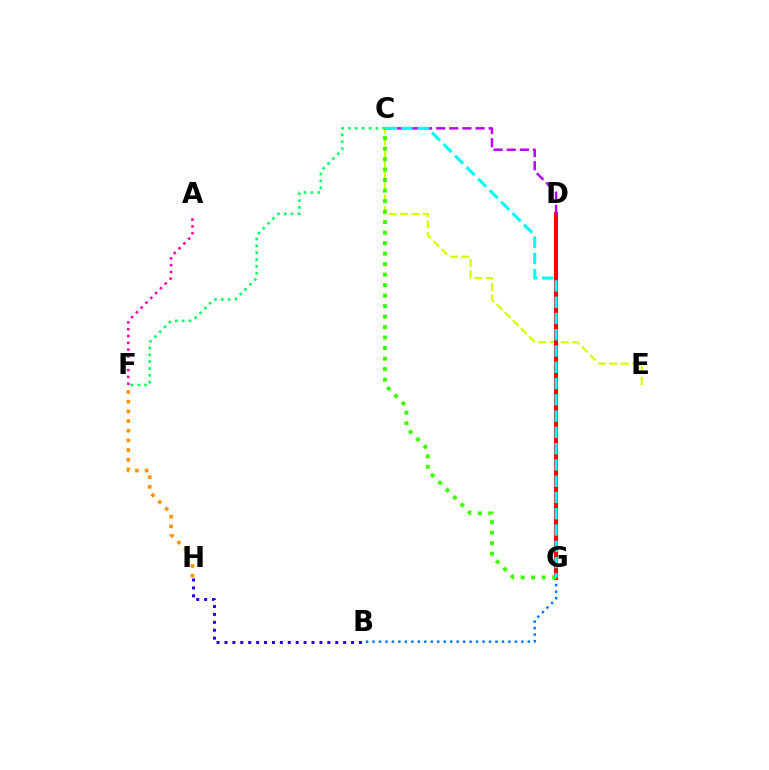{('B', 'G'): [{'color': '#0074ff', 'line_style': 'dotted', 'thickness': 1.76}], ('F', 'H'): [{'color': '#ff9400', 'line_style': 'dotted', 'thickness': 2.63}], ('C', 'E'): [{'color': '#d1ff00', 'line_style': 'dashed', 'thickness': 1.55}], ('D', 'G'): [{'color': '#ff0000', 'line_style': 'solid', 'thickness': 2.94}], ('C', 'F'): [{'color': '#00ff5c', 'line_style': 'dotted', 'thickness': 1.86}], ('C', 'G'): [{'color': '#3dff00', 'line_style': 'dotted', 'thickness': 2.85}, {'color': '#00fff6', 'line_style': 'dashed', 'thickness': 2.21}], ('A', 'F'): [{'color': '#ff00ac', 'line_style': 'dotted', 'thickness': 1.85}], ('B', 'H'): [{'color': '#2500ff', 'line_style': 'dotted', 'thickness': 2.15}], ('C', 'D'): [{'color': '#b900ff', 'line_style': 'dashed', 'thickness': 1.78}]}